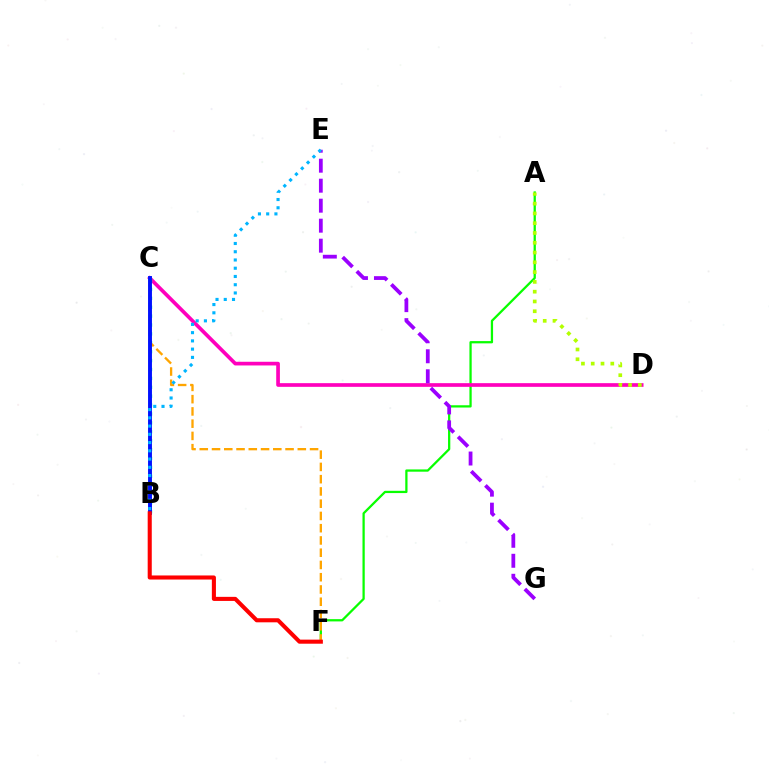{('A', 'F'): [{'color': '#08ff00', 'line_style': 'solid', 'thickness': 1.63}], ('C', 'D'): [{'color': '#ff00bd', 'line_style': 'solid', 'thickness': 2.65}], ('B', 'C'): [{'color': '#00ff9d', 'line_style': 'dotted', 'thickness': 2.42}, {'color': '#0010ff', 'line_style': 'solid', 'thickness': 2.81}], ('C', 'F'): [{'color': '#ffa500', 'line_style': 'dashed', 'thickness': 1.66}], ('E', 'G'): [{'color': '#9b00ff', 'line_style': 'dashed', 'thickness': 2.72}], ('B', 'F'): [{'color': '#ff0000', 'line_style': 'solid', 'thickness': 2.94}], ('B', 'E'): [{'color': '#00b5ff', 'line_style': 'dotted', 'thickness': 2.24}], ('A', 'D'): [{'color': '#b3ff00', 'line_style': 'dotted', 'thickness': 2.66}]}